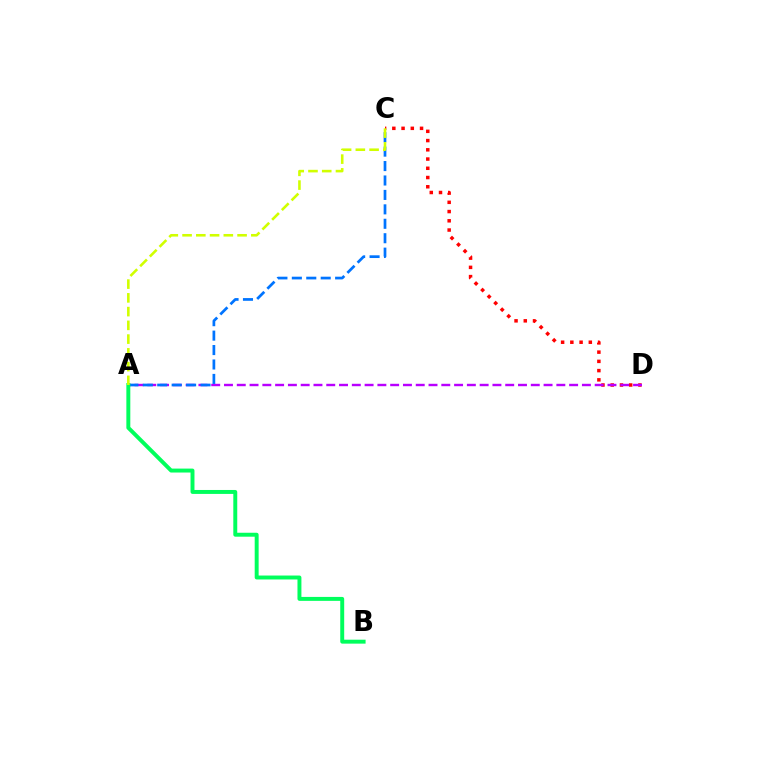{('C', 'D'): [{'color': '#ff0000', 'line_style': 'dotted', 'thickness': 2.51}], ('A', 'D'): [{'color': '#b900ff', 'line_style': 'dashed', 'thickness': 1.74}], ('A', 'C'): [{'color': '#0074ff', 'line_style': 'dashed', 'thickness': 1.96}, {'color': '#d1ff00', 'line_style': 'dashed', 'thickness': 1.87}], ('A', 'B'): [{'color': '#00ff5c', 'line_style': 'solid', 'thickness': 2.84}]}